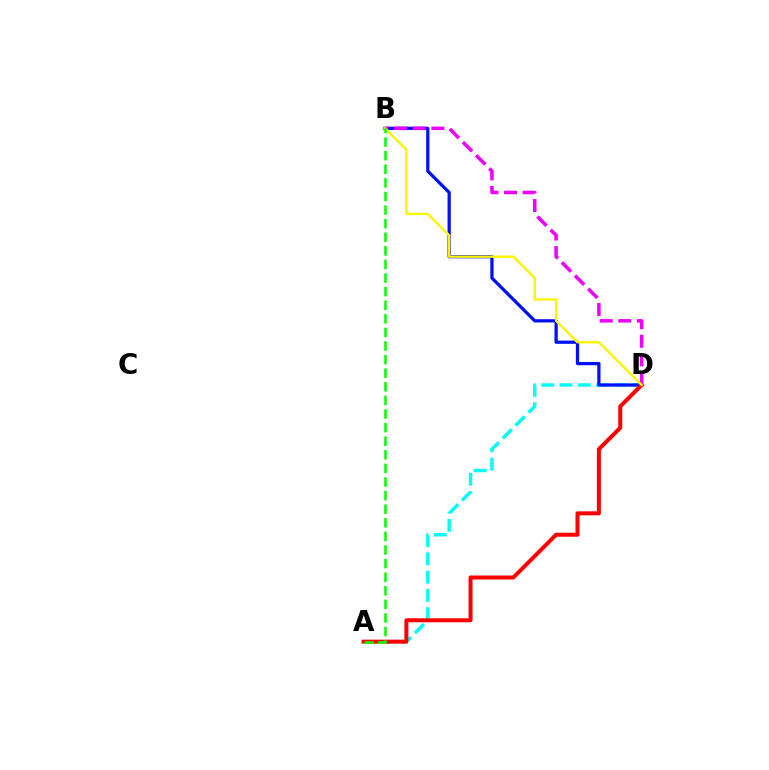{('A', 'D'): [{'color': '#00fff6', 'line_style': 'dashed', 'thickness': 2.49}, {'color': '#ff0000', 'line_style': 'solid', 'thickness': 2.88}], ('B', 'D'): [{'color': '#0010ff', 'line_style': 'solid', 'thickness': 2.34}, {'color': '#ee00ff', 'line_style': 'dashed', 'thickness': 2.53}, {'color': '#fcf500', 'line_style': 'solid', 'thickness': 1.72}], ('A', 'B'): [{'color': '#08ff00', 'line_style': 'dashed', 'thickness': 1.85}]}